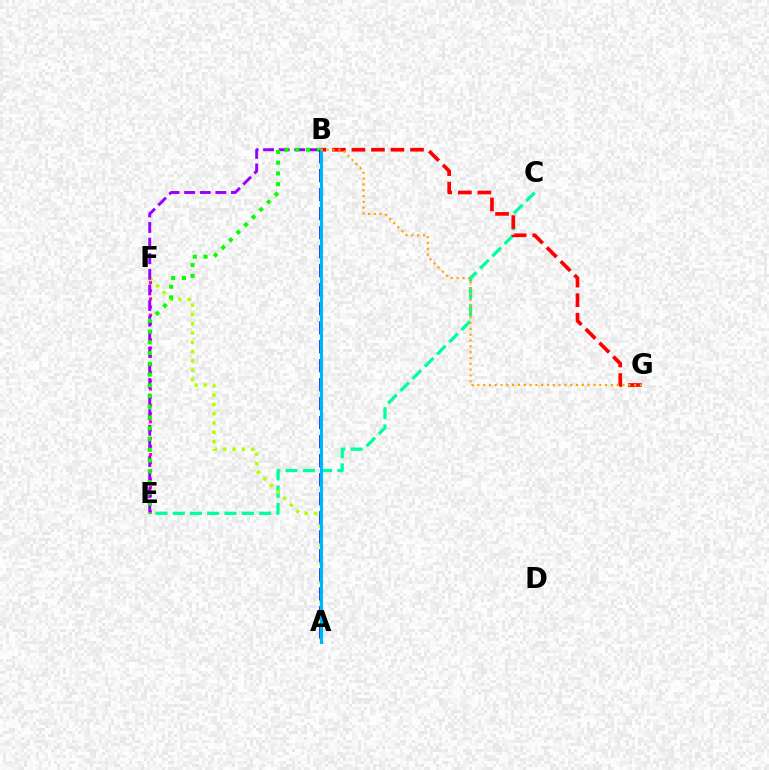{('C', 'E'): [{'color': '#00ff9d', 'line_style': 'dashed', 'thickness': 2.35}], ('E', 'F'): [{'color': '#ff00bd', 'line_style': 'dotted', 'thickness': 2.23}], ('A', 'F'): [{'color': '#b3ff00', 'line_style': 'dotted', 'thickness': 2.52}], ('B', 'G'): [{'color': '#ff0000', 'line_style': 'dashed', 'thickness': 2.65}, {'color': '#ffa500', 'line_style': 'dotted', 'thickness': 1.58}], ('B', 'E'): [{'color': '#9b00ff', 'line_style': 'dashed', 'thickness': 2.12}, {'color': '#08ff00', 'line_style': 'dotted', 'thickness': 2.92}], ('A', 'B'): [{'color': '#0010ff', 'line_style': 'dashed', 'thickness': 2.58}, {'color': '#00b5ff', 'line_style': 'solid', 'thickness': 2.23}]}